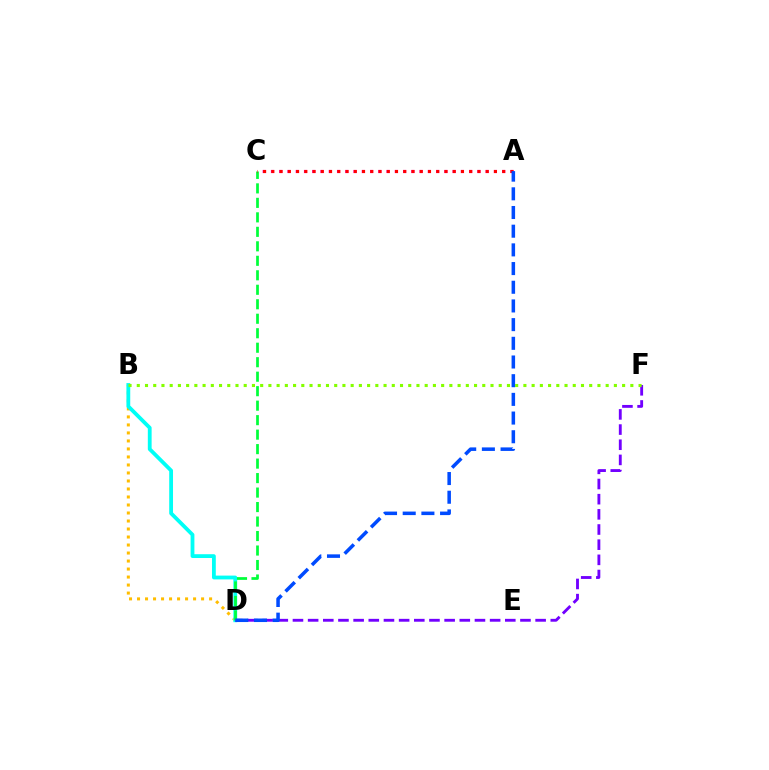{('B', 'D'): [{'color': '#ffbd00', 'line_style': 'dotted', 'thickness': 2.18}, {'color': '#00fff6', 'line_style': 'solid', 'thickness': 2.74}], ('D', 'F'): [{'color': '#7200ff', 'line_style': 'dashed', 'thickness': 2.06}], ('C', 'D'): [{'color': '#00ff39', 'line_style': 'dashed', 'thickness': 1.97}], ('A', 'C'): [{'color': '#ff00cf', 'line_style': 'dotted', 'thickness': 2.24}, {'color': '#ff0000', 'line_style': 'dotted', 'thickness': 2.24}], ('A', 'D'): [{'color': '#004bff', 'line_style': 'dashed', 'thickness': 2.54}], ('B', 'F'): [{'color': '#84ff00', 'line_style': 'dotted', 'thickness': 2.24}]}